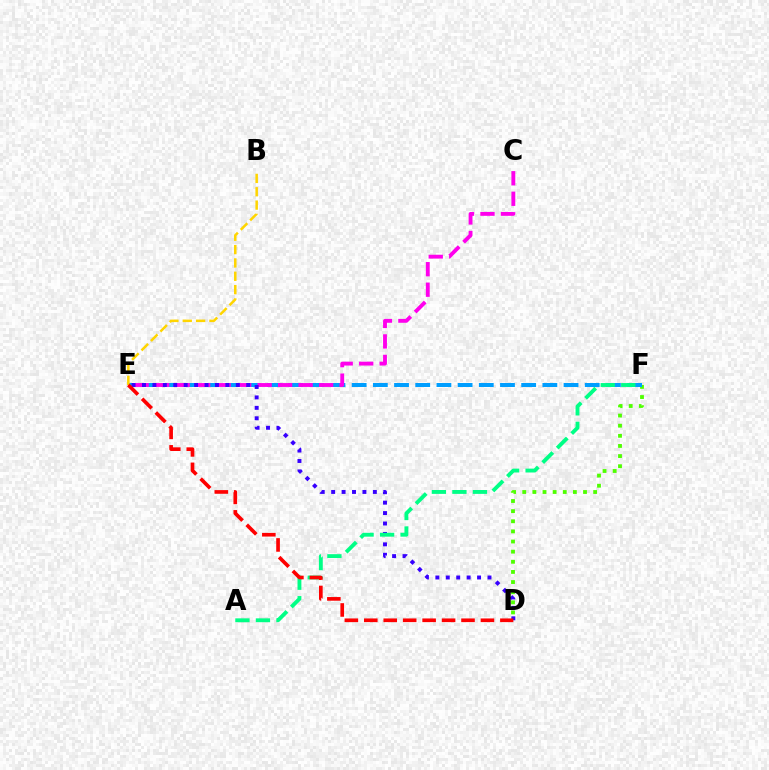{('D', 'F'): [{'color': '#4fff00', 'line_style': 'dotted', 'thickness': 2.75}], ('E', 'F'): [{'color': '#009eff', 'line_style': 'dashed', 'thickness': 2.88}], ('C', 'E'): [{'color': '#ff00ed', 'line_style': 'dashed', 'thickness': 2.78}], ('D', 'E'): [{'color': '#3700ff', 'line_style': 'dotted', 'thickness': 2.83}, {'color': '#ff0000', 'line_style': 'dashed', 'thickness': 2.64}], ('A', 'F'): [{'color': '#00ff86', 'line_style': 'dashed', 'thickness': 2.79}], ('B', 'E'): [{'color': '#ffd500', 'line_style': 'dashed', 'thickness': 1.81}]}